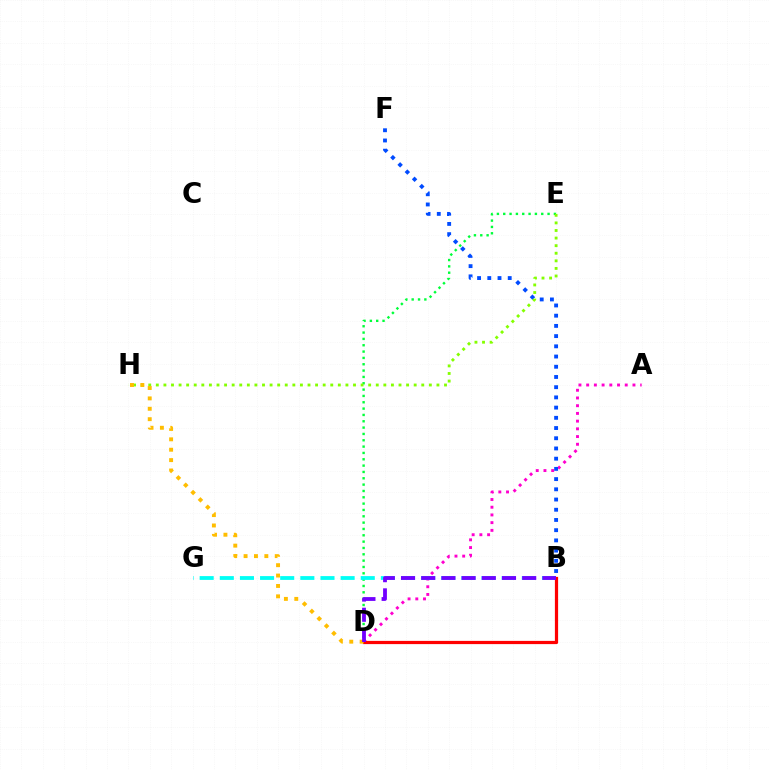{('A', 'D'): [{'color': '#ff00cf', 'line_style': 'dotted', 'thickness': 2.1}], ('B', 'F'): [{'color': '#004bff', 'line_style': 'dotted', 'thickness': 2.78}], ('D', 'E'): [{'color': '#00ff39', 'line_style': 'dotted', 'thickness': 1.72}], ('E', 'H'): [{'color': '#84ff00', 'line_style': 'dotted', 'thickness': 2.06}], ('B', 'G'): [{'color': '#00fff6', 'line_style': 'dashed', 'thickness': 2.74}], ('B', 'D'): [{'color': '#ff0000', 'line_style': 'solid', 'thickness': 2.32}, {'color': '#7200ff', 'line_style': 'dashed', 'thickness': 2.74}], ('D', 'H'): [{'color': '#ffbd00', 'line_style': 'dotted', 'thickness': 2.82}]}